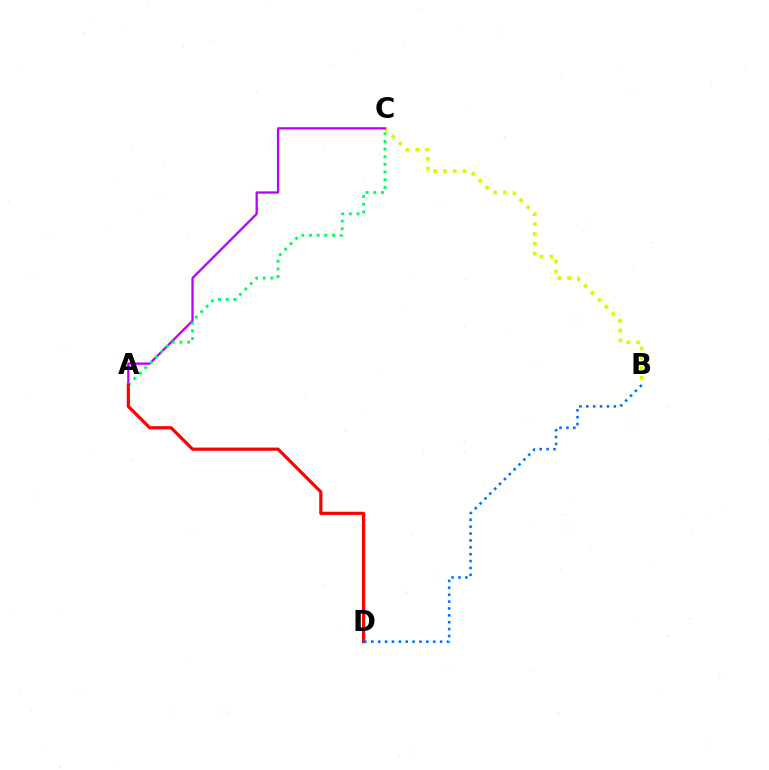{('B', 'C'): [{'color': '#d1ff00', 'line_style': 'dotted', 'thickness': 2.67}], ('A', 'C'): [{'color': '#b900ff', 'line_style': 'solid', 'thickness': 1.65}, {'color': '#00ff5c', 'line_style': 'dotted', 'thickness': 2.08}], ('A', 'D'): [{'color': '#ff0000', 'line_style': 'solid', 'thickness': 2.3}], ('B', 'D'): [{'color': '#0074ff', 'line_style': 'dotted', 'thickness': 1.87}]}